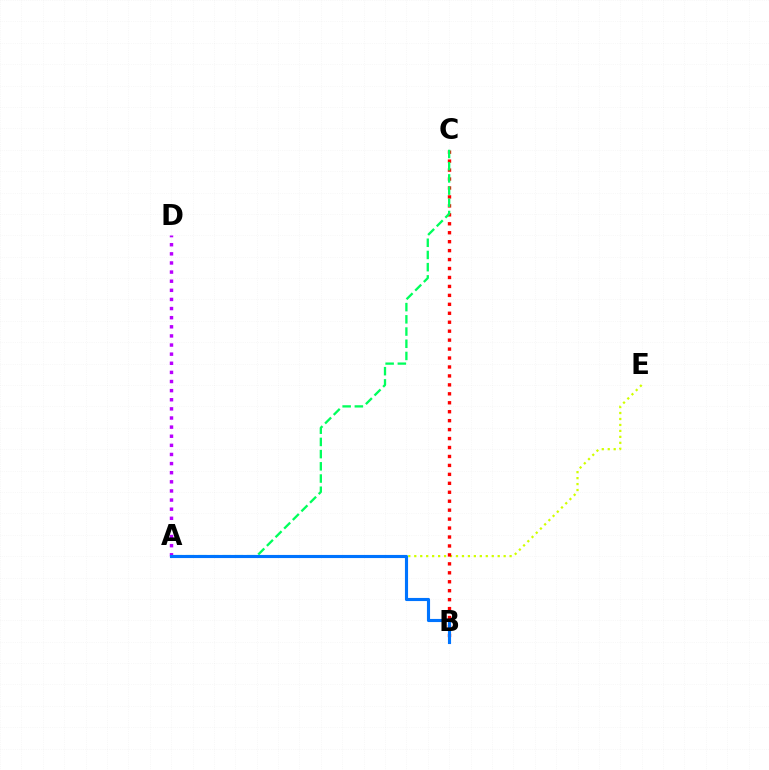{('A', 'E'): [{'color': '#d1ff00', 'line_style': 'dotted', 'thickness': 1.62}], ('B', 'C'): [{'color': '#ff0000', 'line_style': 'dotted', 'thickness': 2.43}], ('A', 'D'): [{'color': '#b900ff', 'line_style': 'dotted', 'thickness': 2.48}], ('A', 'C'): [{'color': '#00ff5c', 'line_style': 'dashed', 'thickness': 1.66}], ('A', 'B'): [{'color': '#0074ff', 'line_style': 'solid', 'thickness': 2.25}]}